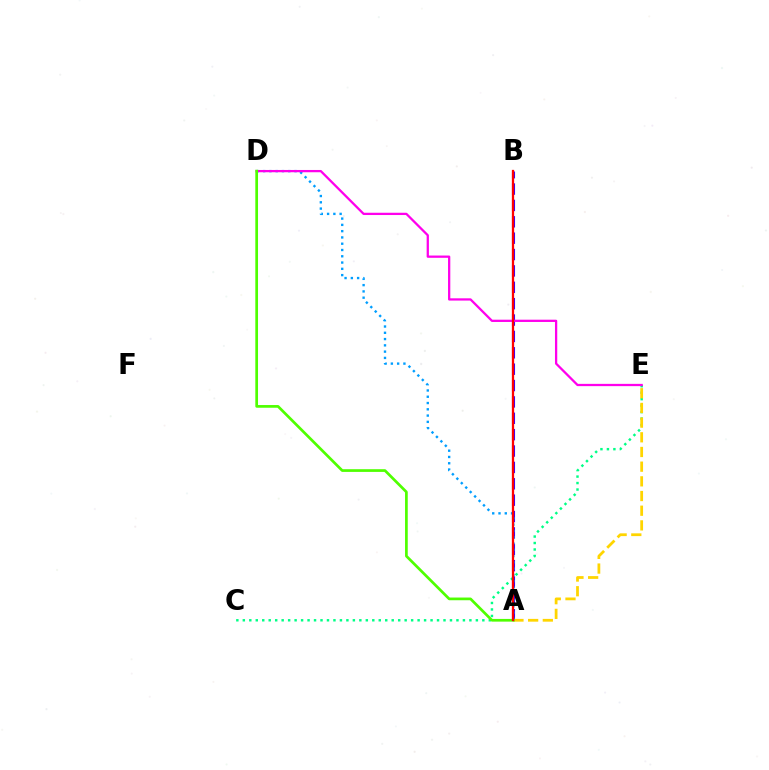{('A', 'B'): [{'color': '#3700ff', 'line_style': 'dashed', 'thickness': 2.22}, {'color': '#ff0000', 'line_style': 'solid', 'thickness': 1.64}], ('C', 'E'): [{'color': '#00ff86', 'line_style': 'dotted', 'thickness': 1.76}], ('A', 'E'): [{'color': '#ffd500', 'line_style': 'dashed', 'thickness': 1.99}], ('A', 'D'): [{'color': '#009eff', 'line_style': 'dotted', 'thickness': 1.71}, {'color': '#4fff00', 'line_style': 'solid', 'thickness': 1.95}], ('D', 'E'): [{'color': '#ff00ed', 'line_style': 'solid', 'thickness': 1.64}]}